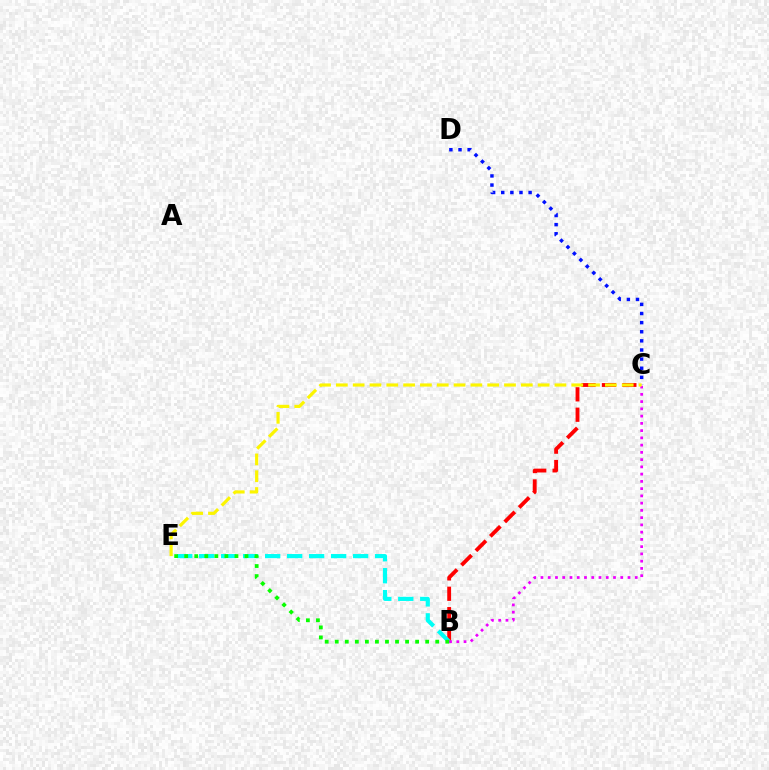{('B', 'C'): [{'color': '#ff0000', 'line_style': 'dashed', 'thickness': 2.77}, {'color': '#ee00ff', 'line_style': 'dotted', 'thickness': 1.97}], ('B', 'E'): [{'color': '#00fff6', 'line_style': 'dashed', 'thickness': 2.99}, {'color': '#08ff00', 'line_style': 'dotted', 'thickness': 2.73}], ('C', 'D'): [{'color': '#0010ff', 'line_style': 'dotted', 'thickness': 2.48}], ('C', 'E'): [{'color': '#fcf500', 'line_style': 'dashed', 'thickness': 2.28}]}